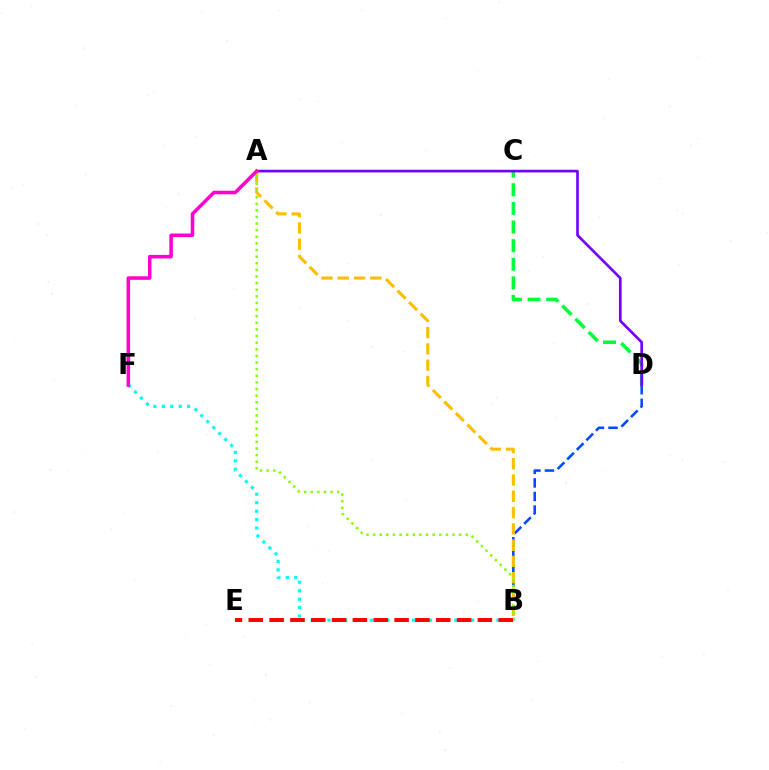{('B', 'F'): [{'color': '#00fff6', 'line_style': 'dotted', 'thickness': 2.3}], ('B', 'D'): [{'color': '#004bff', 'line_style': 'dashed', 'thickness': 1.84}], ('A', 'B'): [{'color': '#ffbd00', 'line_style': 'dashed', 'thickness': 2.21}, {'color': '#84ff00', 'line_style': 'dotted', 'thickness': 1.8}], ('C', 'D'): [{'color': '#00ff39', 'line_style': 'dashed', 'thickness': 2.53}], ('A', 'D'): [{'color': '#7200ff', 'line_style': 'solid', 'thickness': 1.91}], ('B', 'E'): [{'color': '#ff0000', 'line_style': 'dashed', 'thickness': 2.83}], ('A', 'F'): [{'color': '#ff00cf', 'line_style': 'solid', 'thickness': 2.54}]}